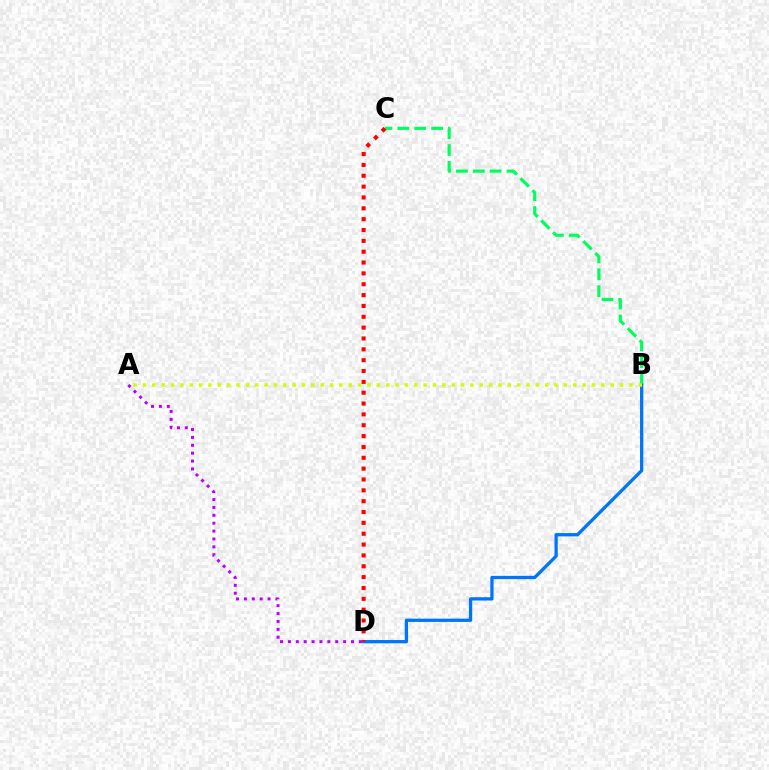{('B', 'C'): [{'color': '#00ff5c', 'line_style': 'dashed', 'thickness': 2.29}], ('B', 'D'): [{'color': '#0074ff', 'line_style': 'solid', 'thickness': 2.36}], ('A', 'D'): [{'color': '#b900ff', 'line_style': 'dotted', 'thickness': 2.14}], ('A', 'B'): [{'color': '#d1ff00', 'line_style': 'dotted', 'thickness': 2.54}], ('C', 'D'): [{'color': '#ff0000', 'line_style': 'dotted', 'thickness': 2.95}]}